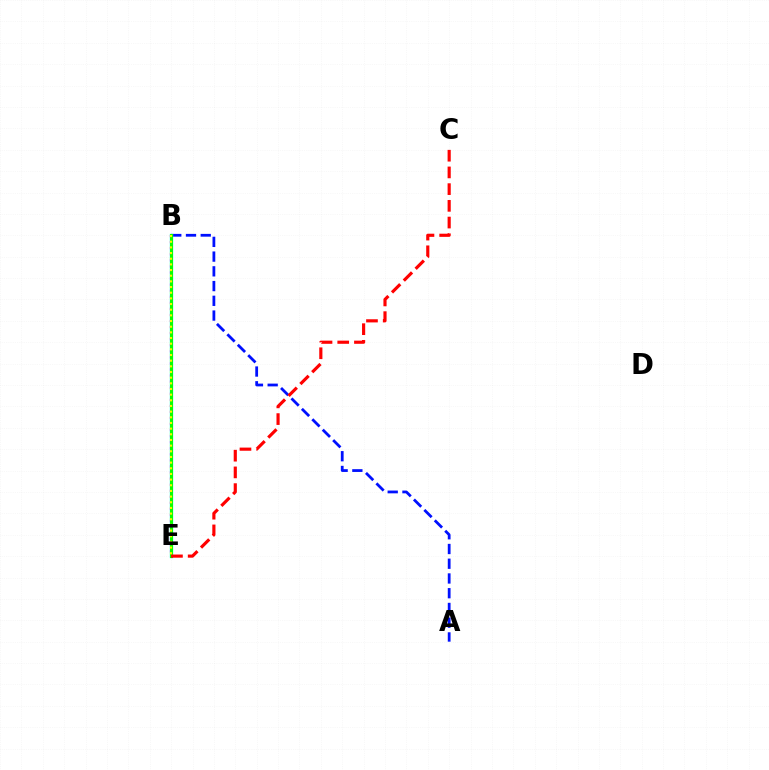{('A', 'B'): [{'color': '#0010ff', 'line_style': 'dashed', 'thickness': 2.0}], ('B', 'E'): [{'color': '#00fff6', 'line_style': 'solid', 'thickness': 2.37}, {'color': '#ee00ff', 'line_style': 'dotted', 'thickness': 1.65}, {'color': '#08ff00', 'line_style': 'solid', 'thickness': 2.19}, {'color': '#fcf500', 'line_style': 'dotted', 'thickness': 1.54}], ('C', 'E'): [{'color': '#ff0000', 'line_style': 'dashed', 'thickness': 2.27}]}